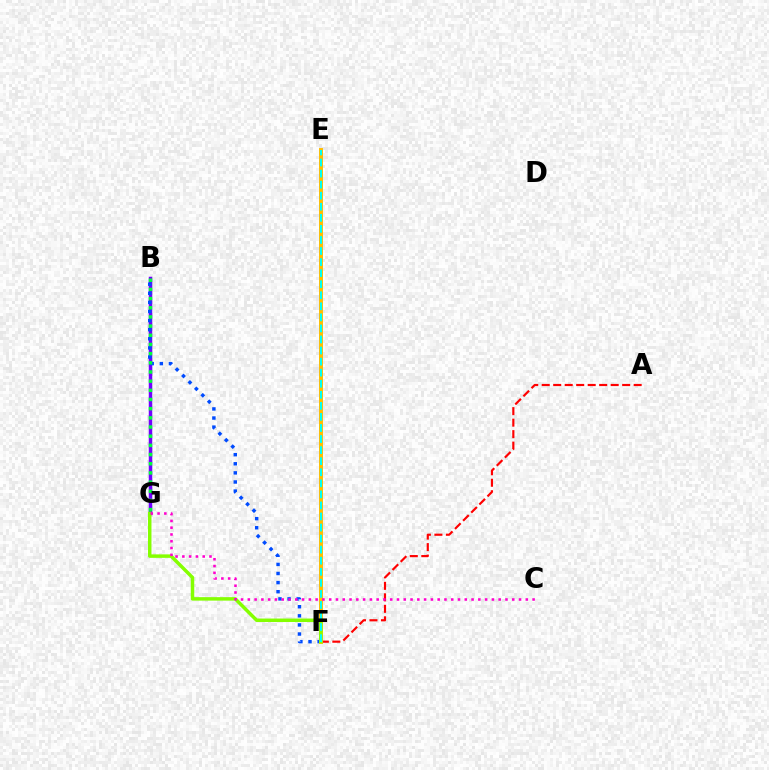{('A', 'F'): [{'color': '#ff0000', 'line_style': 'dashed', 'thickness': 1.56}], ('B', 'G'): [{'color': '#7200ff', 'line_style': 'solid', 'thickness': 2.51}, {'color': '#00ff39', 'line_style': 'dotted', 'thickness': 2.49}], ('B', 'F'): [{'color': '#004bff', 'line_style': 'dotted', 'thickness': 2.47}], ('E', 'F'): [{'color': '#ffbd00', 'line_style': 'solid', 'thickness': 2.83}, {'color': '#00fff6', 'line_style': 'dashed', 'thickness': 1.5}], ('F', 'G'): [{'color': '#84ff00', 'line_style': 'solid', 'thickness': 2.5}], ('C', 'G'): [{'color': '#ff00cf', 'line_style': 'dotted', 'thickness': 1.84}]}